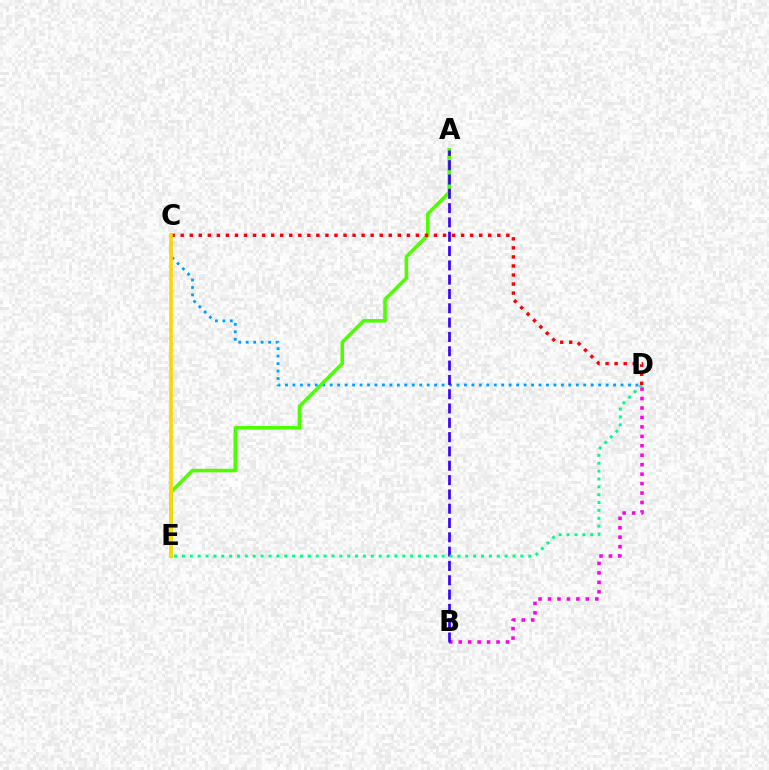{('C', 'D'): [{'color': '#009eff', 'line_style': 'dotted', 'thickness': 2.03}, {'color': '#ff0000', 'line_style': 'dotted', 'thickness': 2.46}], ('B', 'D'): [{'color': '#ff00ed', 'line_style': 'dotted', 'thickness': 2.57}], ('A', 'E'): [{'color': '#4fff00', 'line_style': 'solid', 'thickness': 2.55}], ('A', 'B'): [{'color': '#3700ff', 'line_style': 'dashed', 'thickness': 1.94}], ('D', 'E'): [{'color': '#00ff86', 'line_style': 'dotted', 'thickness': 2.14}], ('C', 'E'): [{'color': '#ffd500', 'line_style': 'solid', 'thickness': 2.58}]}